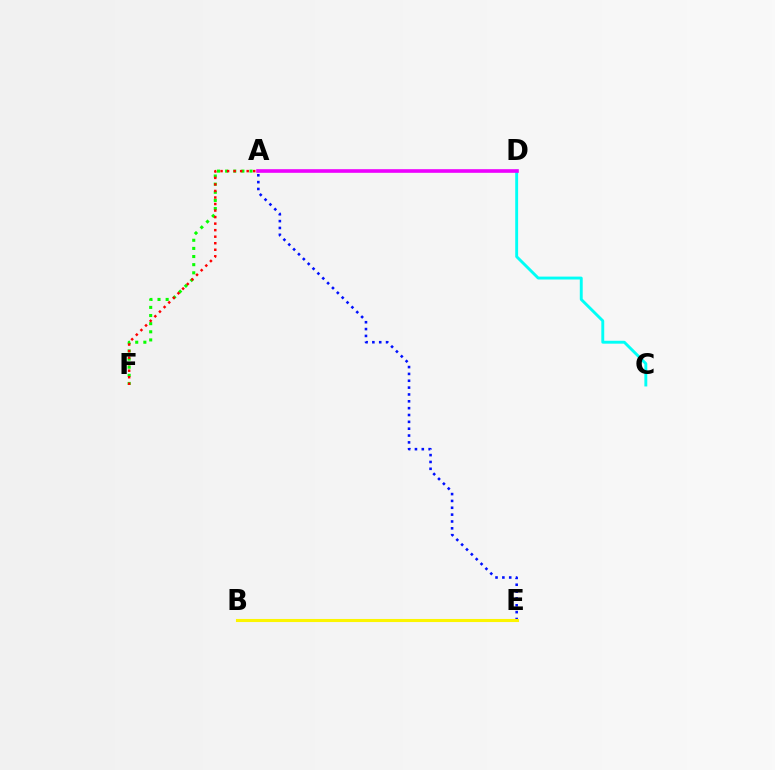{('C', 'D'): [{'color': '#00fff6', 'line_style': 'solid', 'thickness': 2.09}], ('A', 'F'): [{'color': '#08ff00', 'line_style': 'dotted', 'thickness': 2.21}, {'color': '#ff0000', 'line_style': 'dotted', 'thickness': 1.77}], ('A', 'E'): [{'color': '#0010ff', 'line_style': 'dotted', 'thickness': 1.86}], ('B', 'E'): [{'color': '#fcf500', 'line_style': 'solid', 'thickness': 2.22}], ('A', 'D'): [{'color': '#ee00ff', 'line_style': 'solid', 'thickness': 2.61}]}